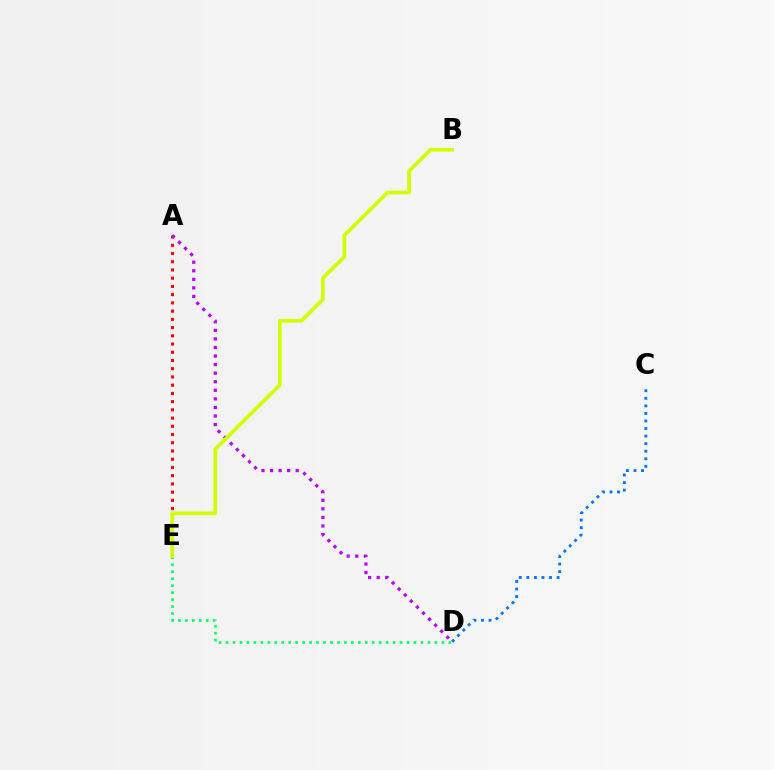{('D', 'E'): [{'color': '#00ff5c', 'line_style': 'dotted', 'thickness': 1.89}], ('A', 'E'): [{'color': '#ff0000', 'line_style': 'dotted', 'thickness': 2.24}], ('A', 'D'): [{'color': '#b900ff', 'line_style': 'dotted', 'thickness': 2.33}], ('C', 'D'): [{'color': '#0074ff', 'line_style': 'dotted', 'thickness': 2.05}], ('B', 'E'): [{'color': '#d1ff00', 'line_style': 'solid', 'thickness': 2.69}]}